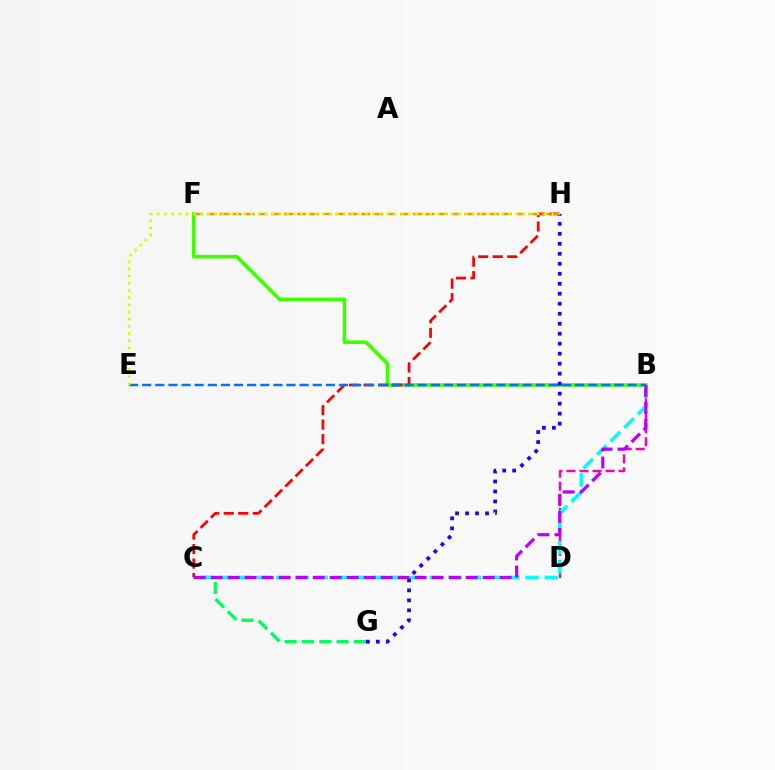{('B', 'F'): [{'color': '#3dff00', 'line_style': 'solid', 'thickness': 2.6}], ('C', 'G'): [{'color': '#00ff5c', 'line_style': 'dashed', 'thickness': 2.35}], ('B', 'D'): [{'color': '#ff00ac', 'line_style': 'dashed', 'thickness': 1.77}], ('B', 'C'): [{'color': '#00fff6', 'line_style': 'dashed', 'thickness': 2.6}, {'color': '#b900ff', 'line_style': 'dashed', 'thickness': 2.31}], ('C', 'H'): [{'color': '#ff0000', 'line_style': 'dashed', 'thickness': 1.97}], ('B', 'E'): [{'color': '#0074ff', 'line_style': 'dashed', 'thickness': 1.78}], ('F', 'H'): [{'color': '#ff9400', 'line_style': 'dashed', 'thickness': 1.75}], ('G', 'H'): [{'color': '#2500ff', 'line_style': 'dotted', 'thickness': 2.71}], ('E', 'H'): [{'color': '#d1ff00', 'line_style': 'dotted', 'thickness': 1.95}]}